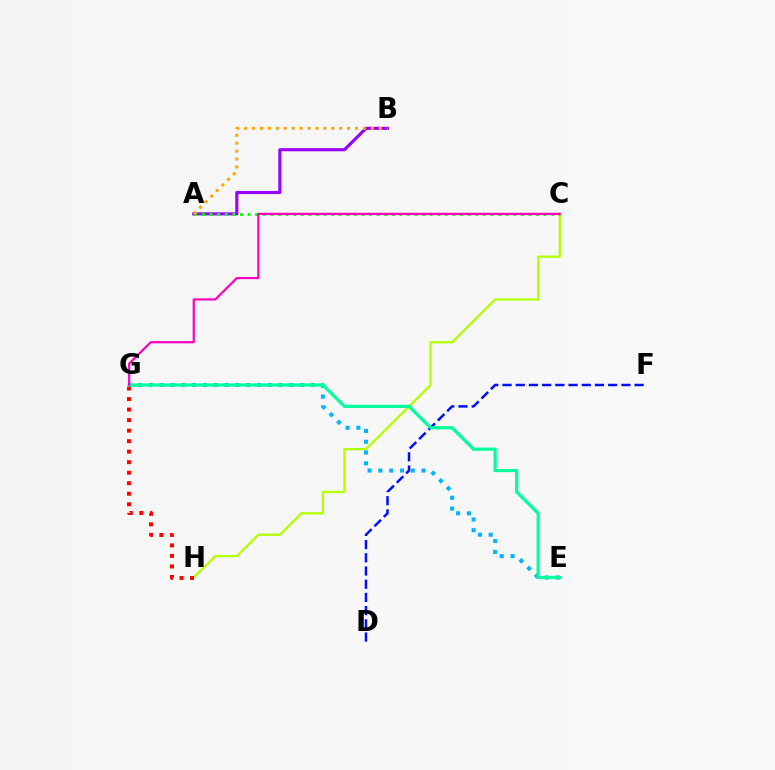{('C', 'H'): [{'color': '#b3ff00', 'line_style': 'solid', 'thickness': 1.65}], ('A', 'B'): [{'color': '#9b00ff', 'line_style': 'solid', 'thickness': 2.25}, {'color': '#ffa500', 'line_style': 'dotted', 'thickness': 2.15}], ('G', 'H'): [{'color': '#ff0000', 'line_style': 'dotted', 'thickness': 2.86}], ('A', 'C'): [{'color': '#08ff00', 'line_style': 'dotted', 'thickness': 2.06}], ('E', 'G'): [{'color': '#00b5ff', 'line_style': 'dotted', 'thickness': 2.93}, {'color': '#00ff9d', 'line_style': 'solid', 'thickness': 2.32}], ('D', 'F'): [{'color': '#0010ff', 'line_style': 'dashed', 'thickness': 1.79}], ('C', 'G'): [{'color': '#ff00bd', 'line_style': 'solid', 'thickness': 1.58}]}